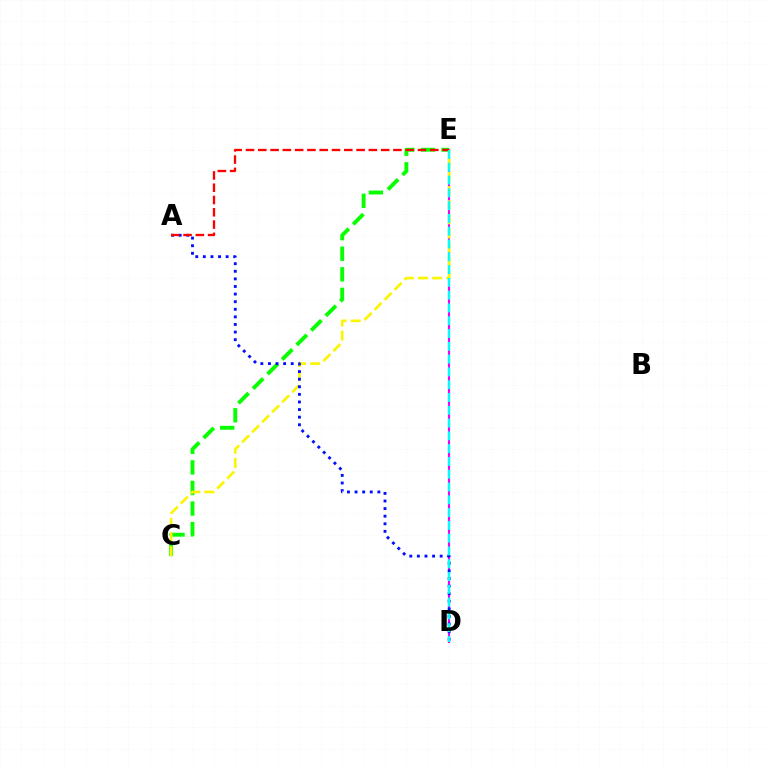{('D', 'E'): [{'color': '#ee00ff', 'line_style': 'solid', 'thickness': 1.53}, {'color': '#00fff6', 'line_style': 'dashed', 'thickness': 1.74}], ('C', 'E'): [{'color': '#08ff00', 'line_style': 'dashed', 'thickness': 2.8}, {'color': '#fcf500', 'line_style': 'dashed', 'thickness': 1.92}], ('A', 'D'): [{'color': '#0010ff', 'line_style': 'dotted', 'thickness': 2.06}], ('A', 'E'): [{'color': '#ff0000', 'line_style': 'dashed', 'thickness': 1.67}]}